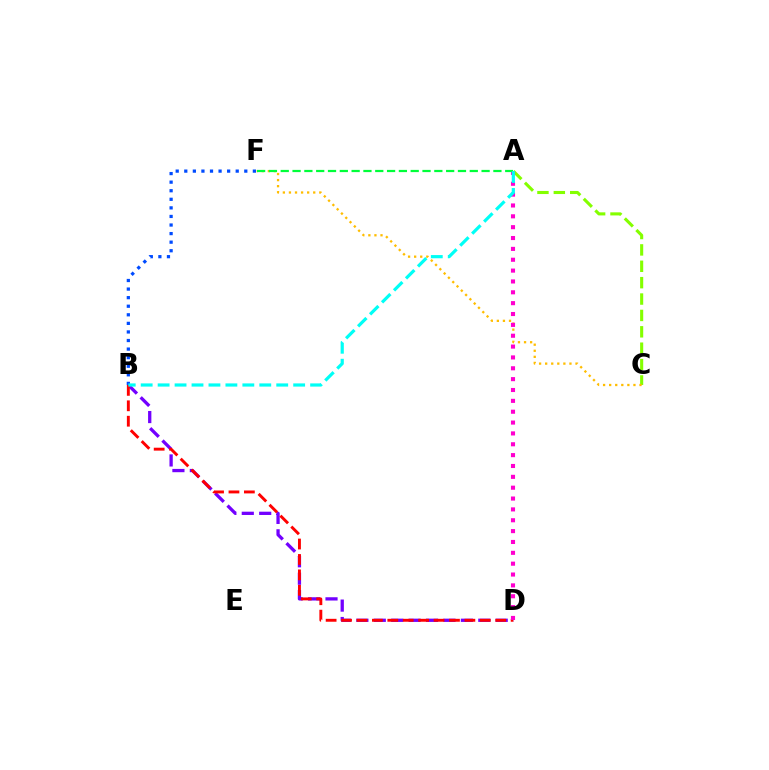{('A', 'C'): [{'color': '#84ff00', 'line_style': 'dashed', 'thickness': 2.23}], ('B', 'F'): [{'color': '#004bff', 'line_style': 'dotted', 'thickness': 2.33}], ('C', 'F'): [{'color': '#ffbd00', 'line_style': 'dotted', 'thickness': 1.65}], ('B', 'D'): [{'color': '#7200ff', 'line_style': 'dashed', 'thickness': 2.37}, {'color': '#ff0000', 'line_style': 'dashed', 'thickness': 2.09}], ('A', 'D'): [{'color': '#ff00cf', 'line_style': 'dotted', 'thickness': 2.95}], ('A', 'F'): [{'color': '#00ff39', 'line_style': 'dashed', 'thickness': 1.6}], ('A', 'B'): [{'color': '#00fff6', 'line_style': 'dashed', 'thickness': 2.3}]}